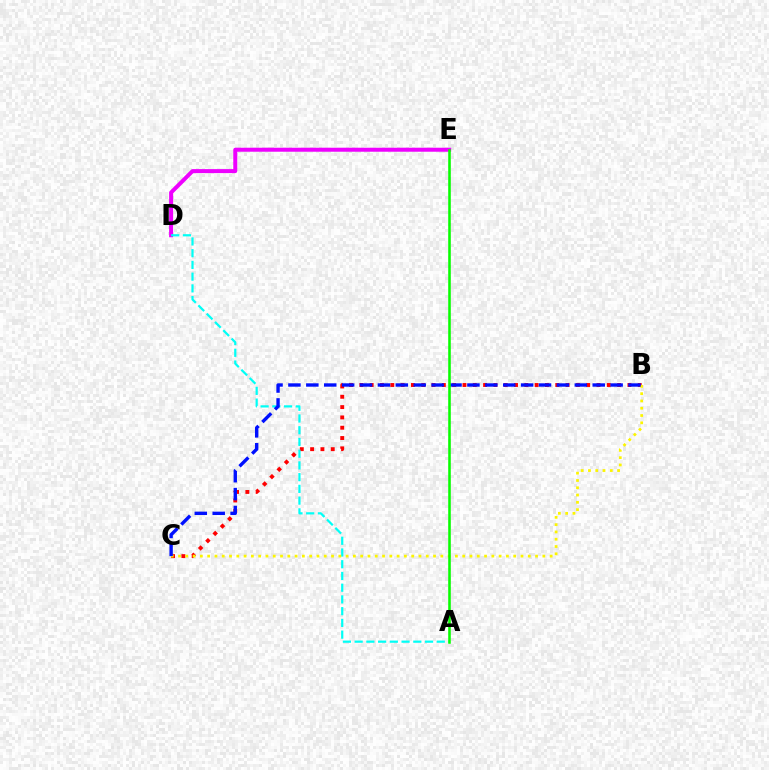{('D', 'E'): [{'color': '#ee00ff', 'line_style': 'solid', 'thickness': 2.88}], ('B', 'C'): [{'color': '#ff0000', 'line_style': 'dotted', 'thickness': 2.8}, {'color': '#fcf500', 'line_style': 'dotted', 'thickness': 1.98}, {'color': '#0010ff', 'line_style': 'dashed', 'thickness': 2.43}], ('A', 'D'): [{'color': '#00fff6', 'line_style': 'dashed', 'thickness': 1.59}], ('A', 'E'): [{'color': '#08ff00', 'line_style': 'solid', 'thickness': 1.85}]}